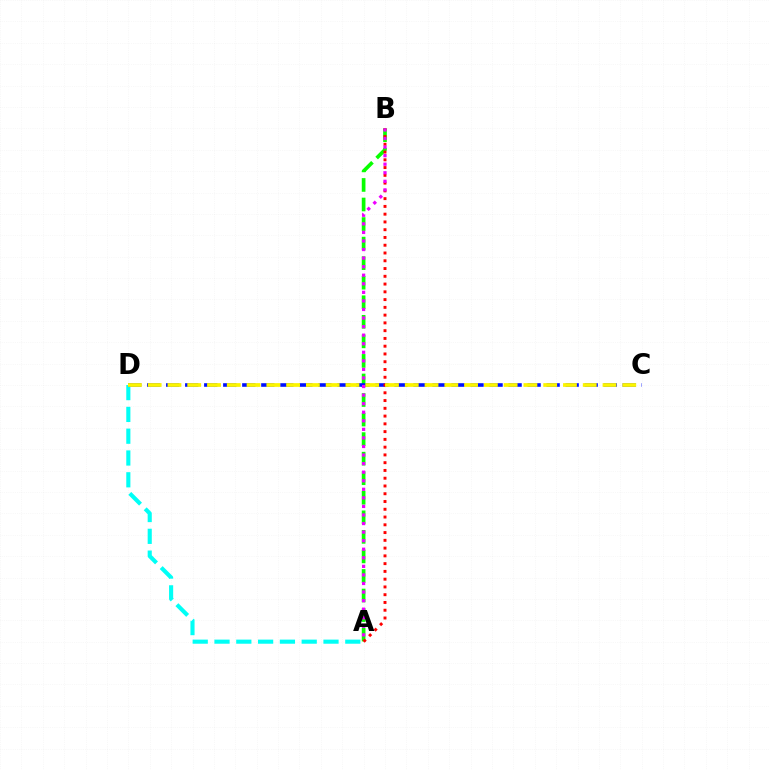{('A', 'B'): [{'color': '#08ff00', 'line_style': 'dashed', 'thickness': 2.66}, {'color': '#ff0000', 'line_style': 'dotted', 'thickness': 2.11}, {'color': '#ee00ff', 'line_style': 'dotted', 'thickness': 2.33}], ('A', 'D'): [{'color': '#00fff6', 'line_style': 'dashed', 'thickness': 2.96}], ('C', 'D'): [{'color': '#0010ff', 'line_style': 'dashed', 'thickness': 2.58}, {'color': '#fcf500', 'line_style': 'dashed', 'thickness': 2.69}]}